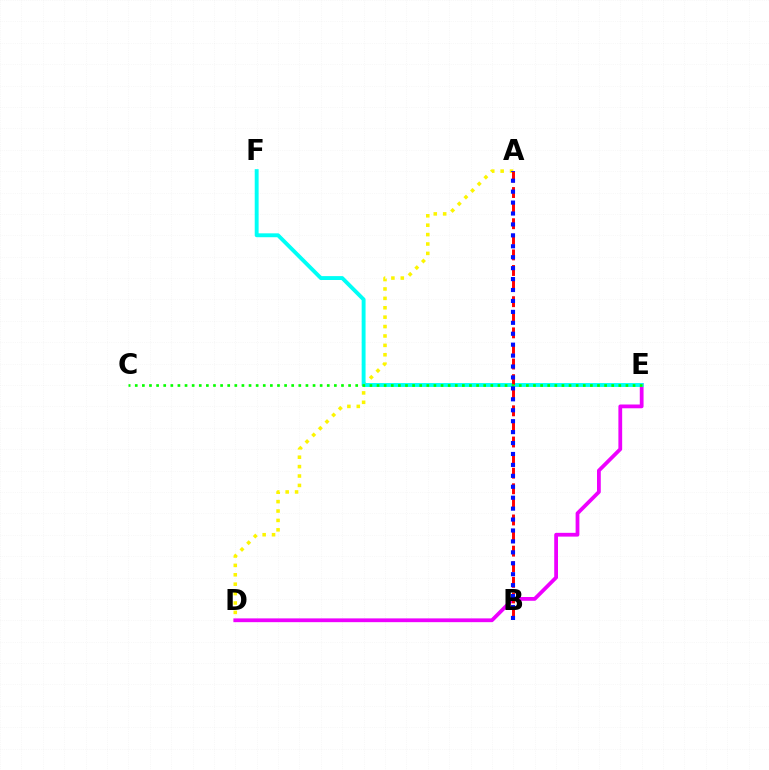{('A', 'D'): [{'color': '#fcf500', 'line_style': 'dotted', 'thickness': 2.55}], ('D', 'E'): [{'color': '#ee00ff', 'line_style': 'solid', 'thickness': 2.72}], ('E', 'F'): [{'color': '#00fff6', 'line_style': 'solid', 'thickness': 2.8}], ('A', 'B'): [{'color': '#ff0000', 'line_style': 'dashed', 'thickness': 2.12}, {'color': '#0010ff', 'line_style': 'dotted', 'thickness': 2.97}], ('C', 'E'): [{'color': '#08ff00', 'line_style': 'dotted', 'thickness': 1.93}]}